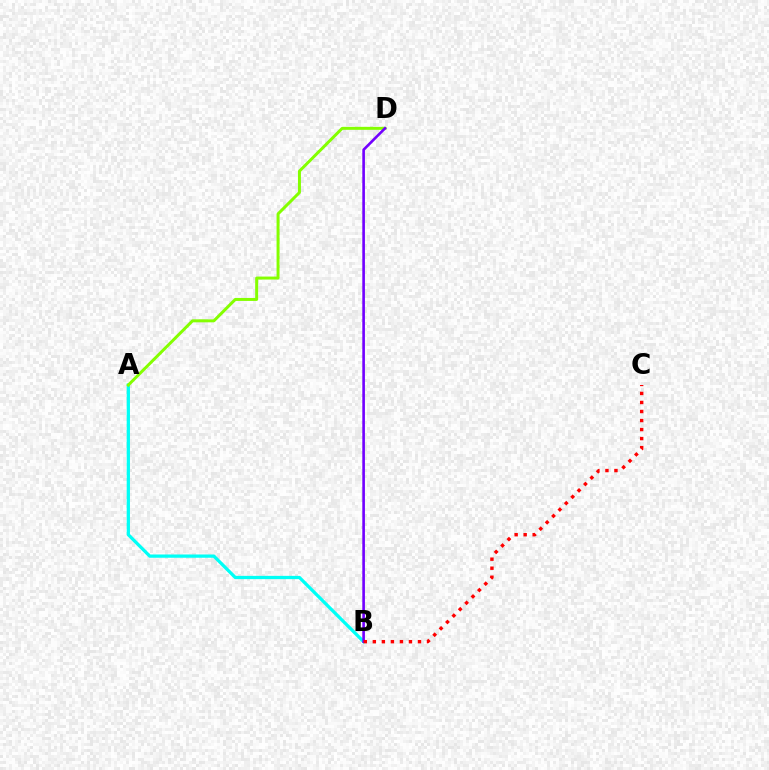{('A', 'B'): [{'color': '#00fff6', 'line_style': 'solid', 'thickness': 2.35}], ('A', 'D'): [{'color': '#84ff00', 'line_style': 'solid', 'thickness': 2.15}], ('B', 'D'): [{'color': '#7200ff', 'line_style': 'solid', 'thickness': 1.89}], ('B', 'C'): [{'color': '#ff0000', 'line_style': 'dotted', 'thickness': 2.45}]}